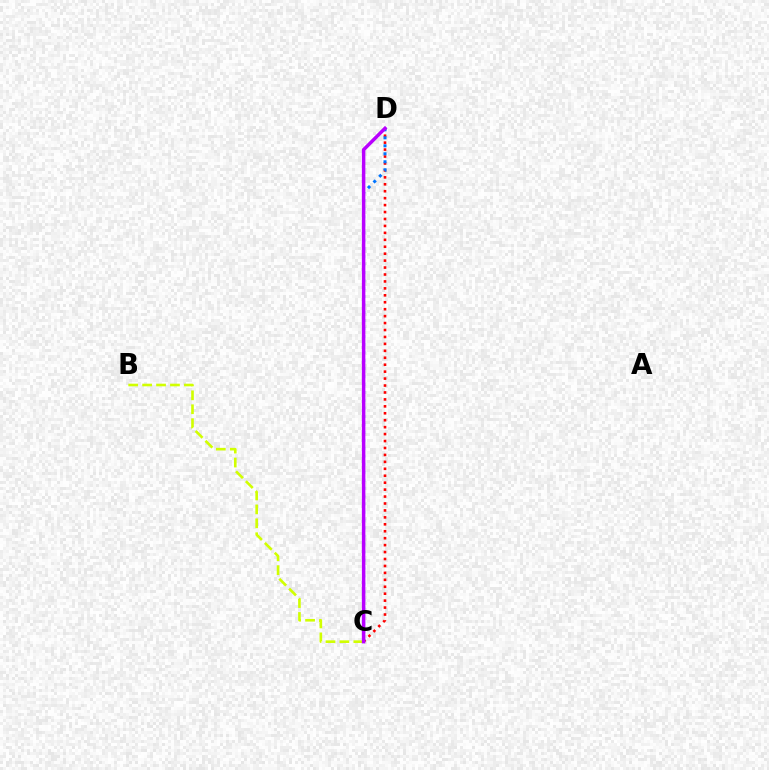{('C', 'D'): [{'color': '#ff0000', 'line_style': 'dotted', 'thickness': 1.89}, {'color': '#00ff5c', 'line_style': 'dashed', 'thickness': 1.66}, {'color': '#0074ff', 'line_style': 'dotted', 'thickness': 2.17}, {'color': '#b900ff', 'line_style': 'solid', 'thickness': 2.5}], ('B', 'C'): [{'color': '#d1ff00', 'line_style': 'dashed', 'thickness': 1.89}]}